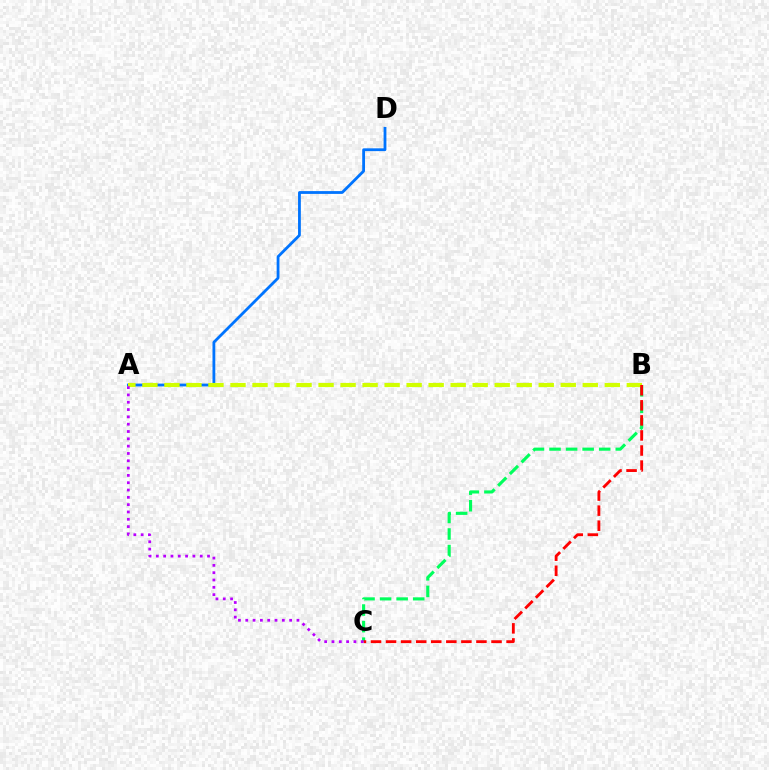{('A', 'D'): [{'color': '#0074ff', 'line_style': 'solid', 'thickness': 2.01}], ('B', 'C'): [{'color': '#00ff5c', 'line_style': 'dashed', 'thickness': 2.25}, {'color': '#ff0000', 'line_style': 'dashed', 'thickness': 2.05}], ('A', 'B'): [{'color': '#d1ff00', 'line_style': 'dashed', 'thickness': 2.99}], ('A', 'C'): [{'color': '#b900ff', 'line_style': 'dotted', 'thickness': 1.99}]}